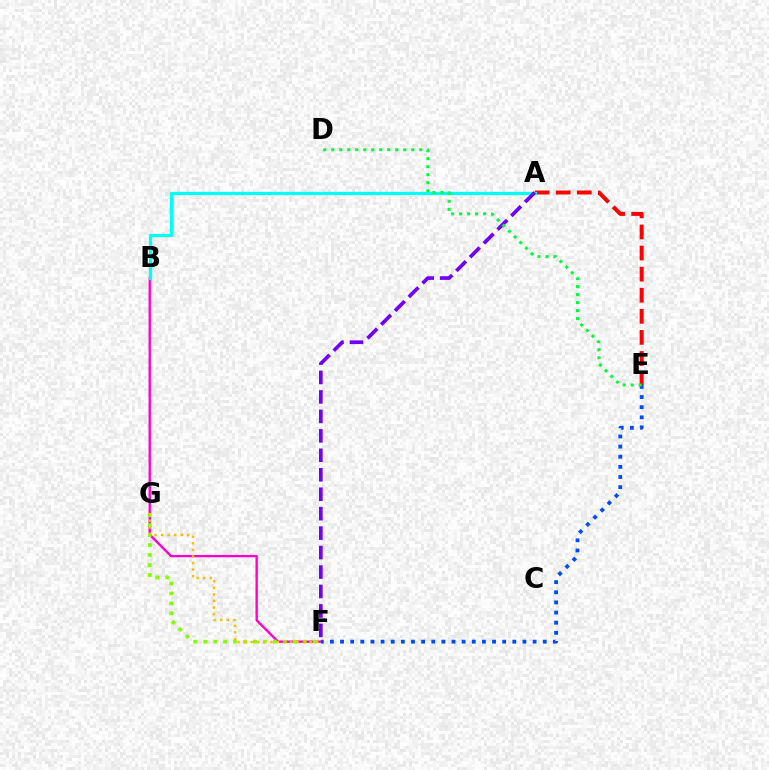{('A', 'E'): [{'color': '#ff0000', 'line_style': 'dashed', 'thickness': 2.86}], ('B', 'F'): [{'color': '#ff00cf', 'line_style': 'solid', 'thickness': 1.7}], ('F', 'G'): [{'color': '#84ff00', 'line_style': 'dotted', 'thickness': 2.71}, {'color': '#ffbd00', 'line_style': 'dotted', 'thickness': 1.78}], ('A', 'B'): [{'color': '#00fff6', 'line_style': 'solid', 'thickness': 2.35}], ('E', 'F'): [{'color': '#004bff', 'line_style': 'dotted', 'thickness': 2.75}], ('A', 'F'): [{'color': '#7200ff', 'line_style': 'dashed', 'thickness': 2.64}], ('D', 'E'): [{'color': '#00ff39', 'line_style': 'dotted', 'thickness': 2.17}]}